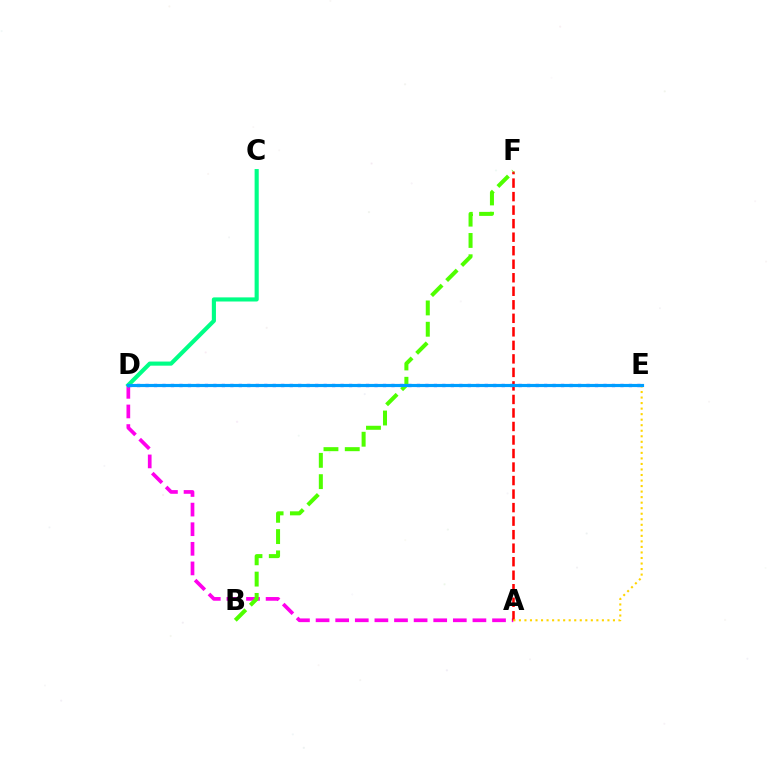{('A', 'D'): [{'color': '#ff00ed', 'line_style': 'dashed', 'thickness': 2.66}], ('A', 'F'): [{'color': '#ff0000', 'line_style': 'dashed', 'thickness': 1.84}], ('D', 'E'): [{'color': '#3700ff', 'line_style': 'dotted', 'thickness': 2.3}, {'color': '#009eff', 'line_style': 'solid', 'thickness': 2.28}], ('B', 'F'): [{'color': '#4fff00', 'line_style': 'dashed', 'thickness': 2.89}], ('C', 'D'): [{'color': '#00ff86', 'line_style': 'solid', 'thickness': 2.97}], ('A', 'E'): [{'color': '#ffd500', 'line_style': 'dotted', 'thickness': 1.5}]}